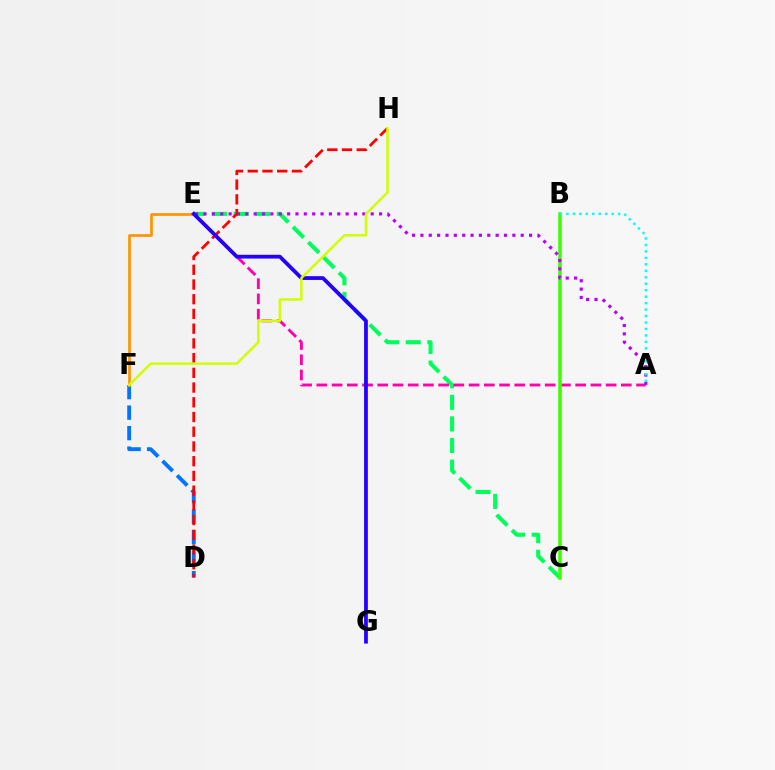{('C', 'E'): [{'color': '#00ff5c', 'line_style': 'dashed', 'thickness': 2.93}], ('A', 'E'): [{'color': '#ff00ac', 'line_style': 'dashed', 'thickness': 2.07}, {'color': '#b900ff', 'line_style': 'dotted', 'thickness': 2.27}], ('B', 'C'): [{'color': '#3dff00', 'line_style': 'solid', 'thickness': 2.53}], ('D', 'F'): [{'color': '#0074ff', 'line_style': 'dashed', 'thickness': 2.78}], ('A', 'B'): [{'color': '#00fff6', 'line_style': 'dotted', 'thickness': 1.76}], ('E', 'F'): [{'color': '#ff9400', 'line_style': 'solid', 'thickness': 1.94}], ('D', 'H'): [{'color': '#ff0000', 'line_style': 'dashed', 'thickness': 2.0}], ('E', 'G'): [{'color': '#2500ff', 'line_style': 'solid', 'thickness': 2.72}], ('F', 'H'): [{'color': '#d1ff00', 'line_style': 'solid', 'thickness': 1.78}]}